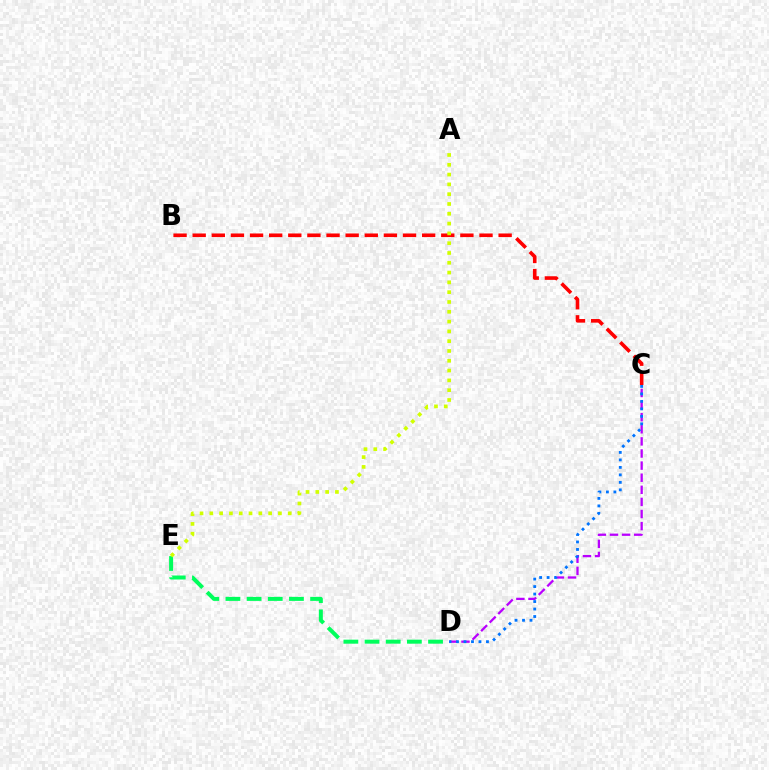{('C', 'D'): [{'color': '#b900ff', 'line_style': 'dashed', 'thickness': 1.64}, {'color': '#0074ff', 'line_style': 'dotted', 'thickness': 2.03}], ('D', 'E'): [{'color': '#00ff5c', 'line_style': 'dashed', 'thickness': 2.88}], ('B', 'C'): [{'color': '#ff0000', 'line_style': 'dashed', 'thickness': 2.6}], ('A', 'E'): [{'color': '#d1ff00', 'line_style': 'dotted', 'thickness': 2.66}]}